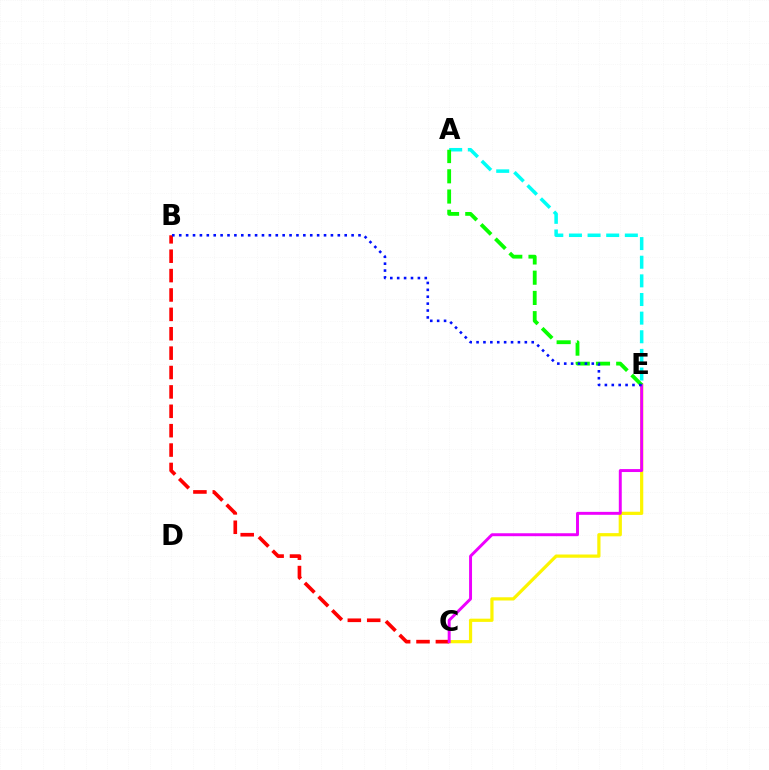{('A', 'E'): [{'color': '#00fff6', 'line_style': 'dashed', 'thickness': 2.53}, {'color': '#08ff00', 'line_style': 'dashed', 'thickness': 2.75}], ('C', 'E'): [{'color': '#fcf500', 'line_style': 'solid', 'thickness': 2.32}, {'color': '#ee00ff', 'line_style': 'solid', 'thickness': 2.12}], ('B', 'C'): [{'color': '#ff0000', 'line_style': 'dashed', 'thickness': 2.63}], ('B', 'E'): [{'color': '#0010ff', 'line_style': 'dotted', 'thickness': 1.87}]}